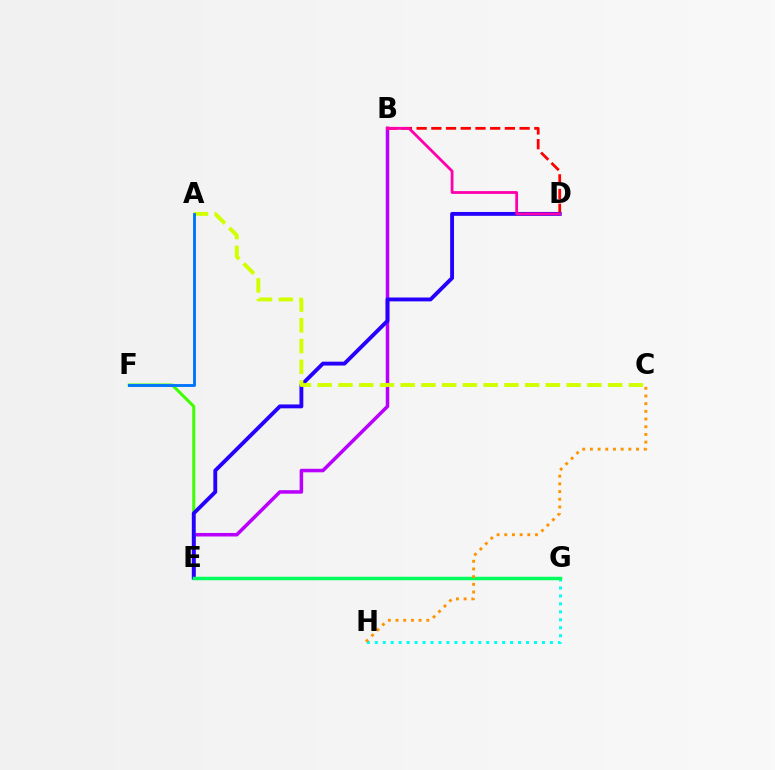{('B', 'E'): [{'color': '#b900ff', 'line_style': 'solid', 'thickness': 2.53}], ('B', 'D'): [{'color': '#ff0000', 'line_style': 'dashed', 'thickness': 2.0}, {'color': '#ff00ac', 'line_style': 'solid', 'thickness': 2.02}], ('E', 'F'): [{'color': '#3dff00', 'line_style': 'solid', 'thickness': 2.17}], ('D', 'E'): [{'color': '#2500ff', 'line_style': 'solid', 'thickness': 2.79}], ('G', 'H'): [{'color': '#00fff6', 'line_style': 'dotted', 'thickness': 2.16}], ('A', 'C'): [{'color': '#d1ff00', 'line_style': 'dashed', 'thickness': 2.82}], ('E', 'G'): [{'color': '#00ff5c', 'line_style': 'solid', 'thickness': 2.51}], ('A', 'F'): [{'color': '#0074ff', 'line_style': 'solid', 'thickness': 2.08}], ('C', 'H'): [{'color': '#ff9400', 'line_style': 'dotted', 'thickness': 2.09}]}